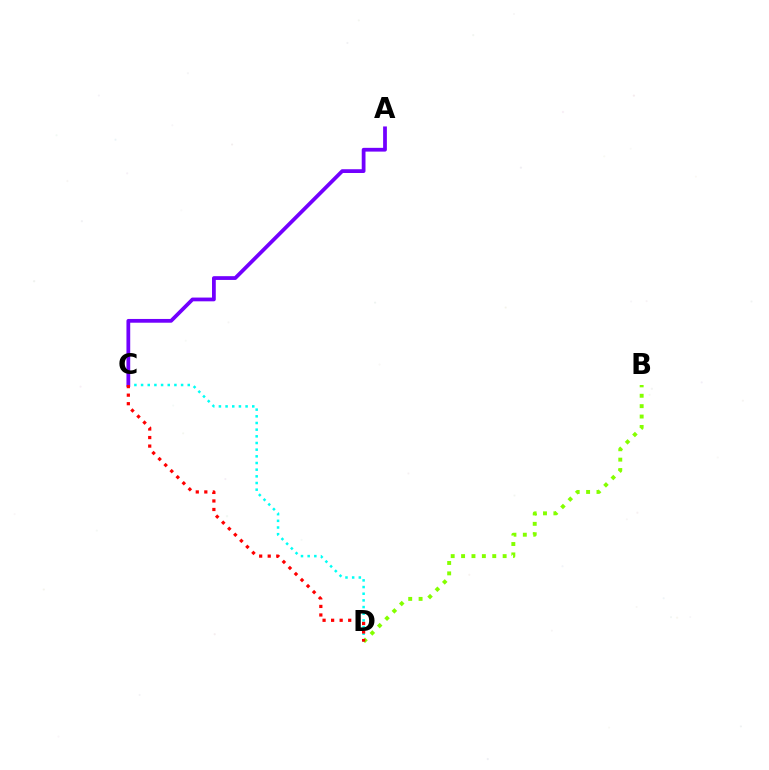{('C', 'D'): [{'color': '#00fff6', 'line_style': 'dotted', 'thickness': 1.81}, {'color': '#ff0000', 'line_style': 'dotted', 'thickness': 2.32}], ('B', 'D'): [{'color': '#84ff00', 'line_style': 'dotted', 'thickness': 2.82}], ('A', 'C'): [{'color': '#7200ff', 'line_style': 'solid', 'thickness': 2.71}]}